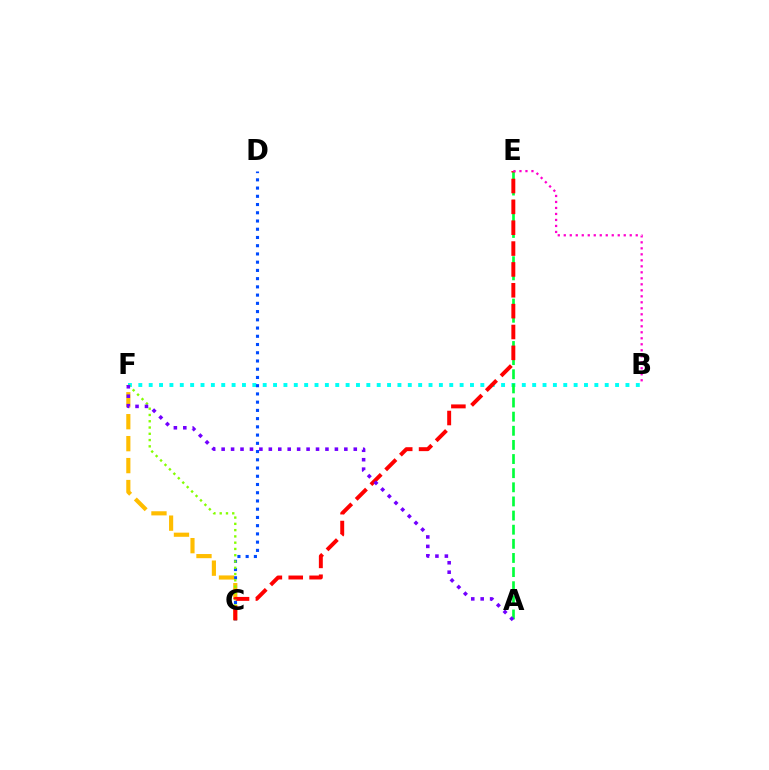{('B', 'F'): [{'color': '#00fff6', 'line_style': 'dotted', 'thickness': 2.82}], ('C', 'D'): [{'color': '#004bff', 'line_style': 'dotted', 'thickness': 2.24}], ('C', 'F'): [{'color': '#ffbd00', 'line_style': 'dashed', 'thickness': 2.98}, {'color': '#84ff00', 'line_style': 'dotted', 'thickness': 1.7}], ('A', 'E'): [{'color': '#00ff39', 'line_style': 'dashed', 'thickness': 1.92}], ('C', 'E'): [{'color': '#ff0000', 'line_style': 'dashed', 'thickness': 2.83}], ('A', 'F'): [{'color': '#7200ff', 'line_style': 'dotted', 'thickness': 2.56}], ('B', 'E'): [{'color': '#ff00cf', 'line_style': 'dotted', 'thickness': 1.63}]}